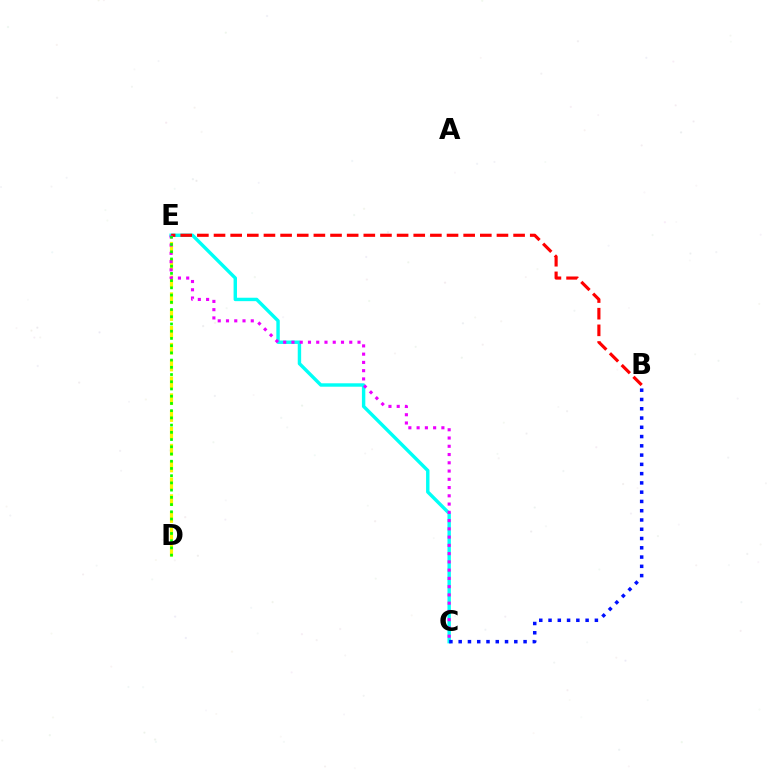{('D', 'E'): [{'color': '#fcf500', 'line_style': 'dashed', 'thickness': 2.29}, {'color': '#08ff00', 'line_style': 'dotted', 'thickness': 1.96}], ('C', 'E'): [{'color': '#00fff6', 'line_style': 'solid', 'thickness': 2.46}, {'color': '#ee00ff', 'line_style': 'dotted', 'thickness': 2.24}], ('B', 'E'): [{'color': '#ff0000', 'line_style': 'dashed', 'thickness': 2.26}], ('B', 'C'): [{'color': '#0010ff', 'line_style': 'dotted', 'thickness': 2.52}]}